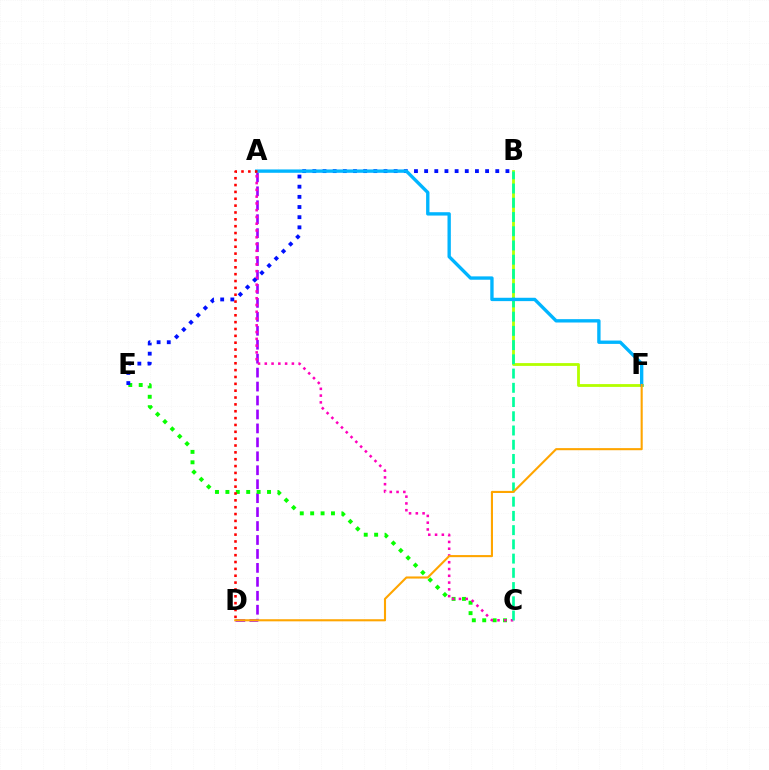{('A', 'D'): [{'color': '#9b00ff', 'line_style': 'dashed', 'thickness': 1.89}, {'color': '#ff0000', 'line_style': 'dotted', 'thickness': 1.86}], ('C', 'E'): [{'color': '#08ff00', 'line_style': 'dotted', 'thickness': 2.83}], ('B', 'F'): [{'color': '#b3ff00', 'line_style': 'solid', 'thickness': 2.03}], ('A', 'C'): [{'color': '#ff00bd', 'line_style': 'dotted', 'thickness': 1.84}], ('B', 'C'): [{'color': '#00ff9d', 'line_style': 'dashed', 'thickness': 1.93}], ('B', 'E'): [{'color': '#0010ff', 'line_style': 'dotted', 'thickness': 2.76}], ('A', 'F'): [{'color': '#00b5ff', 'line_style': 'solid', 'thickness': 2.41}], ('D', 'F'): [{'color': '#ffa500', 'line_style': 'solid', 'thickness': 1.52}]}